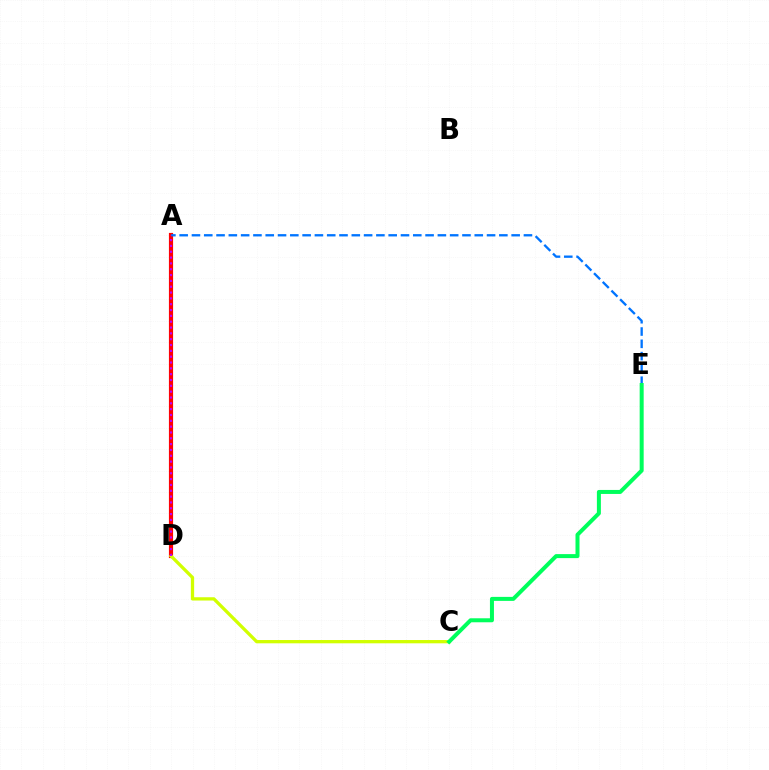{('A', 'D'): [{'color': '#ff0000', 'line_style': 'solid', 'thickness': 3.0}, {'color': '#b900ff', 'line_style': 'dotted', 'thickness': 1.58}], ('A', 'E'): [{'color': '#0074ff', 'line_style': 'dashed', 'thickness': 1.67}], ('C', 'D'): [{'color': '#d1ff00', 'line_style': 'solid', 'thickness': 2.36}], ('C', 'E'): [{'color': '#00ff5c', 'line_style': 'solid', 'thickness': 2.88}]}